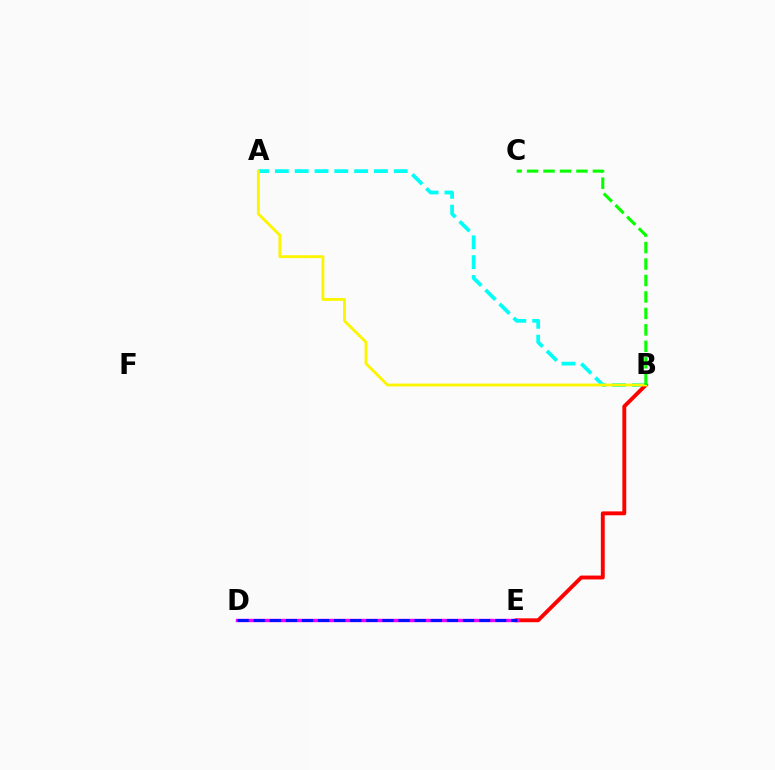{('A', 'B'): [{'color': '#00fff6', 'line_style': 'dashed', 'thickness': 2.69}, {'color': '#fcf500', 'line_style': 'solid', 'thickness': 2.05}], ('B', 'E'): [{'color': '#ff0000', 'line_style': 'solid', 'thickness': 2.8}], ('D', 'E'): [{'color': '#ee00ff', 'line_style': 'solid', 'thickness': 2.43}, {'color': '#0010ff', 'line_style': 'dashed', 'thickness': 2.19}], ('B', 'C'): [{'color': '#08ff00', 'line_style': 'dashed', 'thickness': 2.24}]}